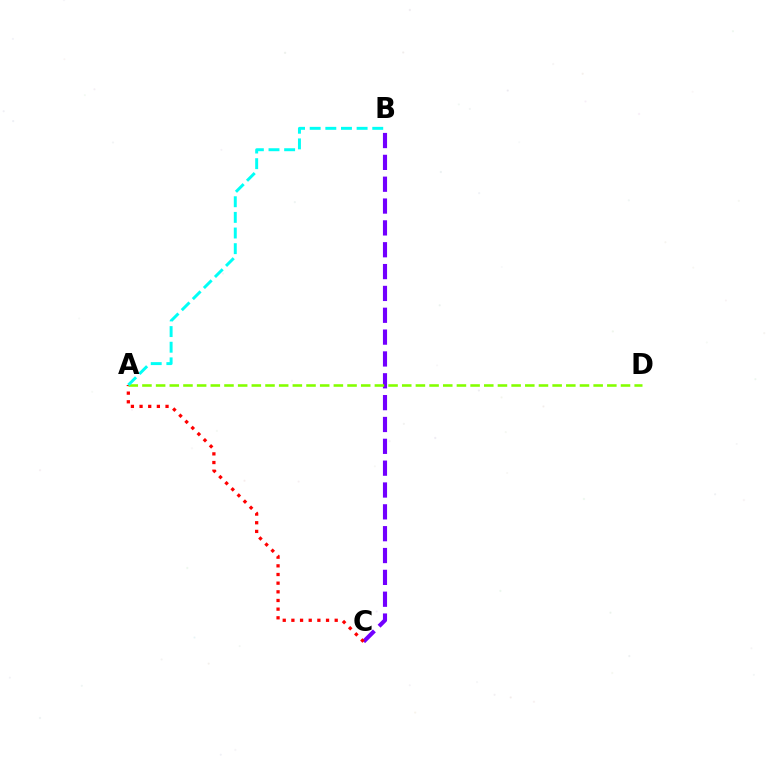{('B', 'C'): [{'color': '#7200ff', 'line_style': 'dashed', 'thickness': 2.97}], ('A', 'C'): [{'color': '#ff0000', 'line_style': 'dotted', 'thickness': 2.35}], ('A', 'D'): [{'color': '#84ff00', 'line_style': 'dashed', 'thickness': 1.86}], ('A', 'B'): [{'color': '#00fff6', 'line_style': 'dashed', 'thickness': 2.12}]}